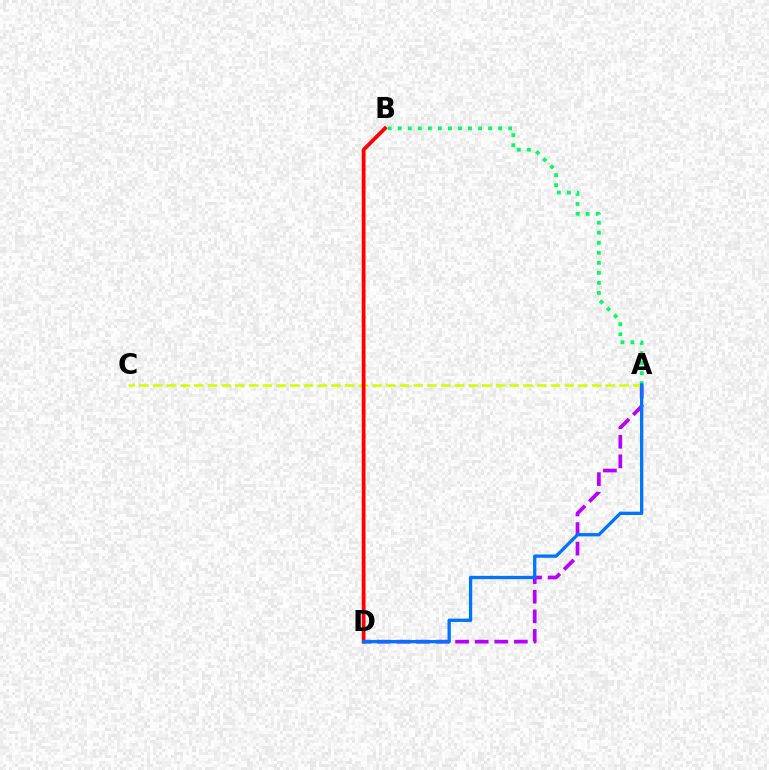{('A', 'B'): [{'color': '#00ff5c', 'line_style': 'dotted', 'thickness': 2.73}], ('A', 'D'): [{'color': '#b900ff', 'line_style': 'dashed', 'thickness': 2.66}, {'color': '#0074ff', 'line_style': 'solid', 'thickness': 2.37}], ('A', 'C'): [{'color': '#d1ff00', 'line_style': 'dashed', 'thickness': 1.86}], ('B', 'D'): [{'color': '#ff0000', 'line_style': 'solid', 'thickness': 2.7}]}